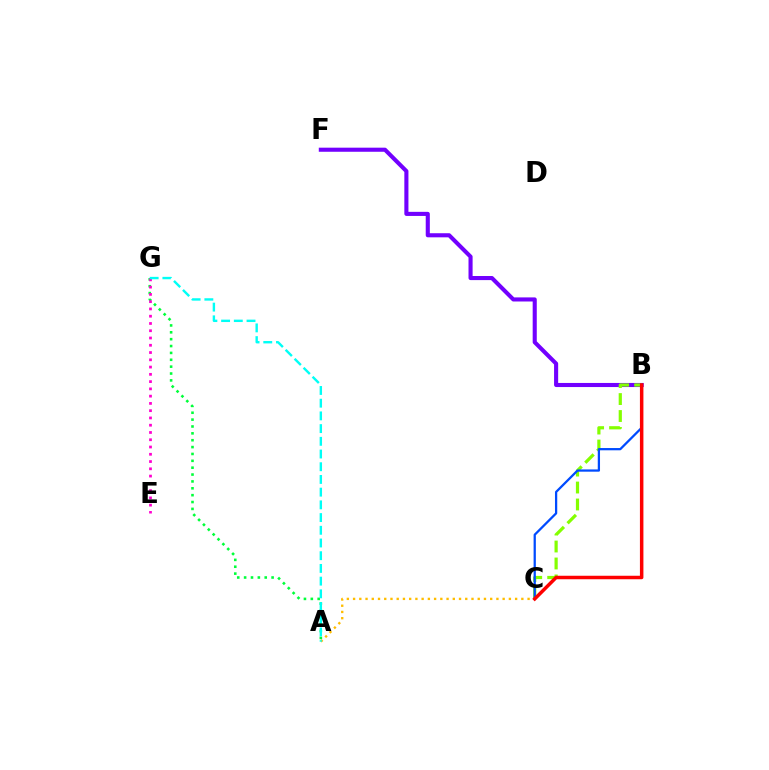{('A', 'C'): [{'color': '#ffbd00', 'line_style': 'dotted', 'thickness': 1.69}], ('B', 'F'): [{'color': '#7200ff', 'line_style': 'solid', 'thickness': 2.95}], ('B', 'C'): [{'color': '#84ff00', 'line_style': 'dashed', 'thickness': 2.3}, {'color': '#004bff', 'line_style': 'solid', 'thickness': 1.63}, {'color': '#ff0000', 'line_style': 'solid', 'thickness': 2.51}], ('A', 'G'): [{'color': '#00ff39', 'line_style': 'dotted', 'thickness': 1.87}, {'color': '#00fff6', 'line_style': 'dashed', 'thickness': 1.73}], ('E', 'G'): [{'color': '#ff00cf', 'line_style': 'dotted', 'thickness': 1.97}]}